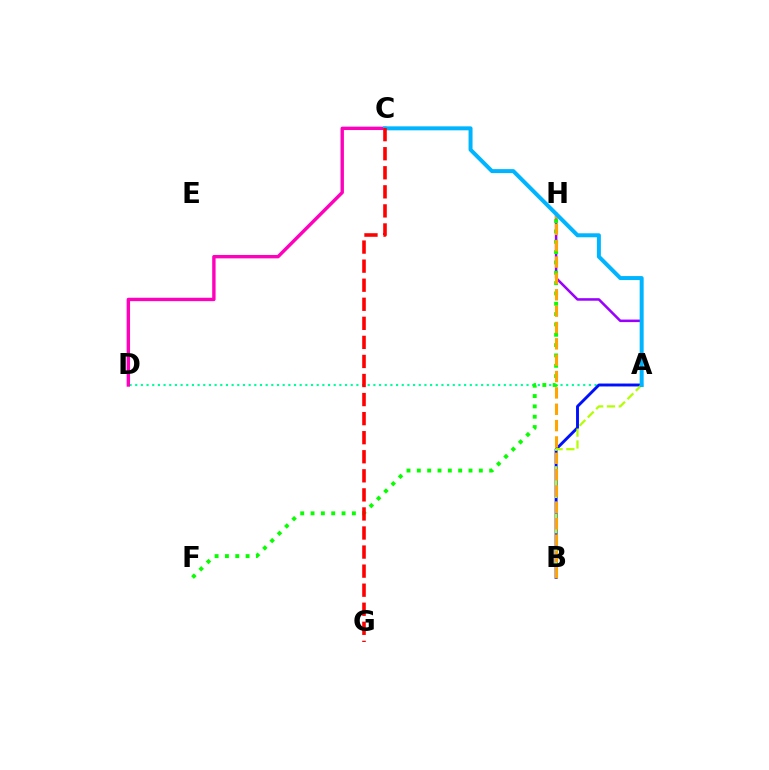{('A', 'D'): [{'color': '#00ff9d', 'line_style': 'dotted', 'thickness': 1.54}], ('C', 'D'): [{'color': '#ff00bd', 'line_style': 'solid', 'thickness': 2.44}], ('A', 'B'): [{'color': '#0010ff', 'line_style': 'solid', 'thickness': 2.09}, {'color': '#b3ff00', 'line_style': 'dashed', 'thickness': 1.6}], ('A', 'H'): [{'color': '#9b00ff', 'line_style': 'solid', 'thickness': 1.83}], ('F', 'H'): [{'color': '#08ff00', 'line_style': 'dotted', 'thickness': 2.81}], ('B', 'H'): [{'color': '#ffa500', 'line_style': 'dashed', 'thickness': 2.22}], ('A', 'C'): [{'color': '#00b5ff', 'line_style': 'solid', 'thickness': 2.87}], ('C', 'G'): [{'color': '#ff0000', 'line_style': 'dashed', 'thickness': 2.59}]}